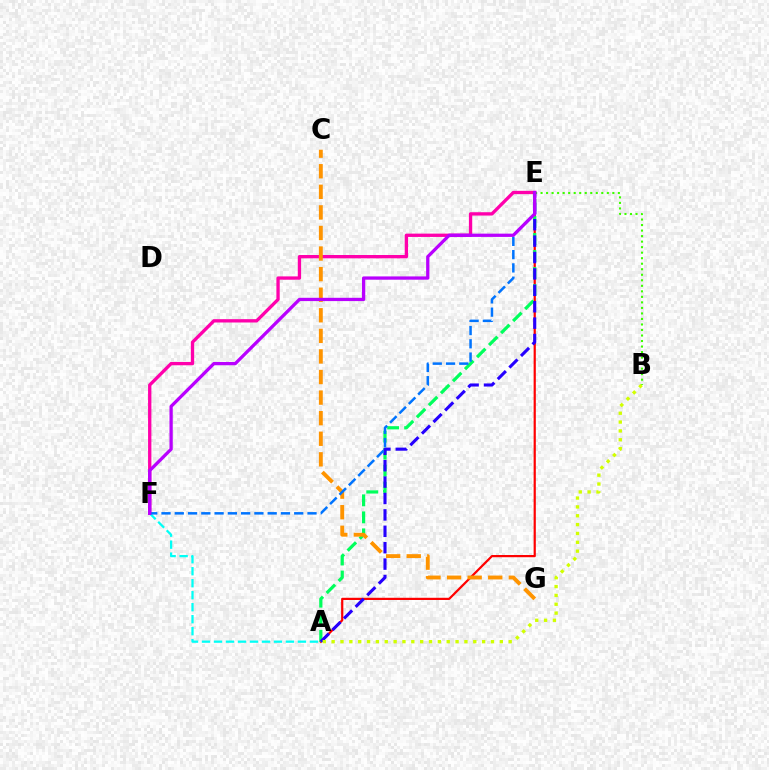{('E', 'F'): [{'color': '#ff00ac', 'line_style': 'solid', 'thickness': 2.39}, {'color': '#0074ff', 'line_style': 'dashed', 'thickness': 1.8}, {'color': '#b900ff', 'line_style': 'solid', 'thickness': 2.36}], ('A', 'E'): [{'color': '#ff0000', 'line_style': 'solid', 'thickness': 1.59}, {'color': '#00ff5c', 'line_style': 'dashed', 'thickness': 2.31}, {'color': '#2500ff', 'line_style': 'dashed', 'thickness': 2.23}], ('B', 'E'): [{'color': '#3dff00', 'line_style': 'dotted', 'thickness': 1.5}], ('A', 'F'): [{'color': '#00fff6', 'line_style': 'dashed', 'thickness': 1.63}], ('C', 'G'): [{'color': '#ff9400', 'line_style': 'dashed', 'thickness': 2.8}], ('A', 'B'): [{'color': '#d1ff00', 'line_style': 'dotted', 'thickness': 2.4}]}